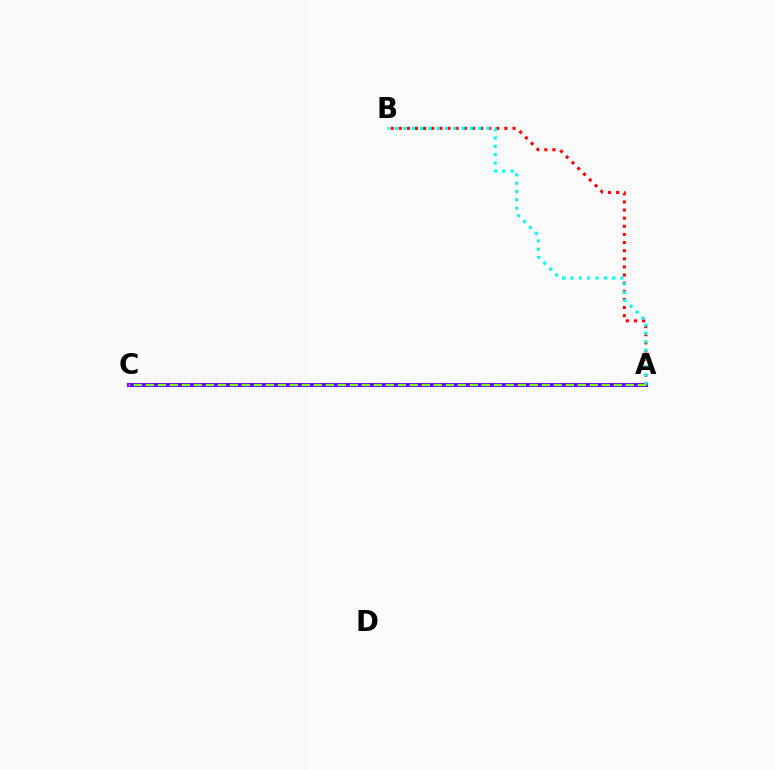{('A', 'C'): [{'color': '#7200ff', 'line_style': 'solid', 'thickness': 2.94}, {'color': '#84ff00', 'line_style': 'dashed', 'thickness': 1.63}], ('A', 'B'): [{'color': '#ff0000', 'line_style': 'dotted', 'thickness': 2.21}, {'color': '#00fff6', 'line_style': 'dotted', 'thickness': 2.26}]}